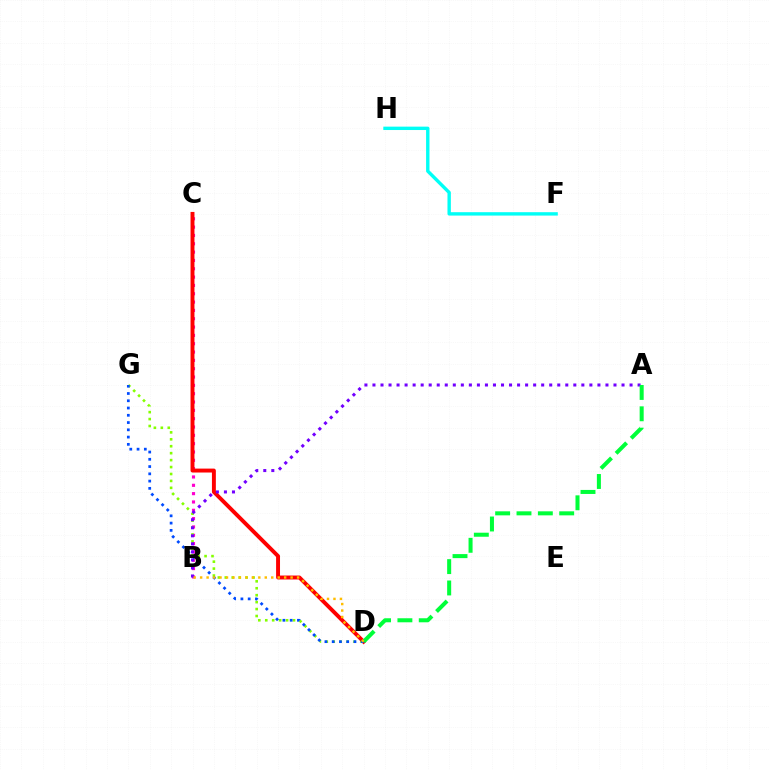{('B', 'C'): [{'color': '#ff00cf', 'line_style': 'dotted', 'thickness': 2.26}], ('D', 'G'): [{'color': '#84ff00', 'line_style': 'dotted', 'thickness': 1.88}, {'color': '#004bff', 'line_style': 'dotted', 'thickness': 1.97}], ('C', 'D'): [{'color': '#ff0000', 'line_style': 'solid', 'thickness': 2.82}], ('A', 'B'): [{'color': '#7200ff', 'line_style': 'dotted', 'thickness': 2.18}], ('A', 'D'): [{'color': '#00ff39', 'line_style': 'dashed', 'thickness': 2.9}], ('F', 'H'): [{'color': '#00fff6', 'line_style': 'solid', 'thickness': 2.44}], ('B', 'D'): [{'color': '#ffbd00', 'line_style': 'dotted', 'thickness': 1.76}]}